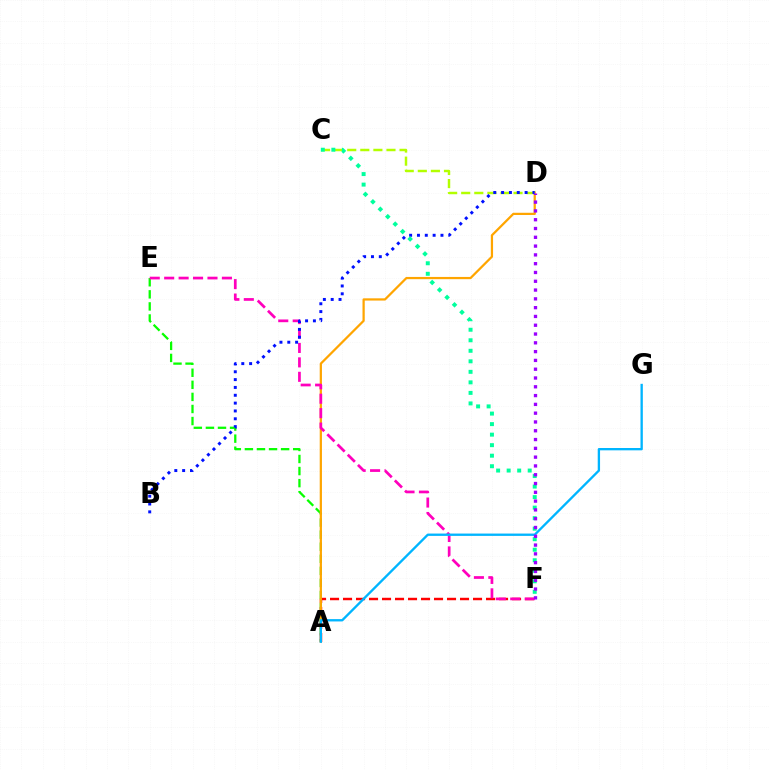{('A', 'E'): [{'color': '#08ff00', 'line_style': 'dashed', 'thickness': 1.64}], ('A', 'F'): [{'color': '#ff0000', 'line_style': 'dashed', 'thickness': 1.77}], ('A', 'D'): [{'color': '#ffa500', 'line_style': 'solid', 'thickness': 1.61}], ('E', 'F'): [{'color': '#ff00bd', 'line_style': 'dashed', 'thickness': 1.96}], ('C', 'D'): [{'color': '#b3ff00', 'line_style': 'dashed', 'thickness': 1.78}], ('A', 'G'): [{'color': '#00b5ff', 'line_style': 'solid', 'thickness': 1.68}], ('B', 'D'): [{'color': '#0010ff', 'line_style': 'dotted', 'thickness': 2.13}], ('C', 'F'): [{'color': '#00ff9d', 'line_style': 'dotted', 'thickness': 2.86}], ('D', 'F'): [{'color': '#9b00ff', 'line_style': 'dotted', 'thickness': 2.39}]}